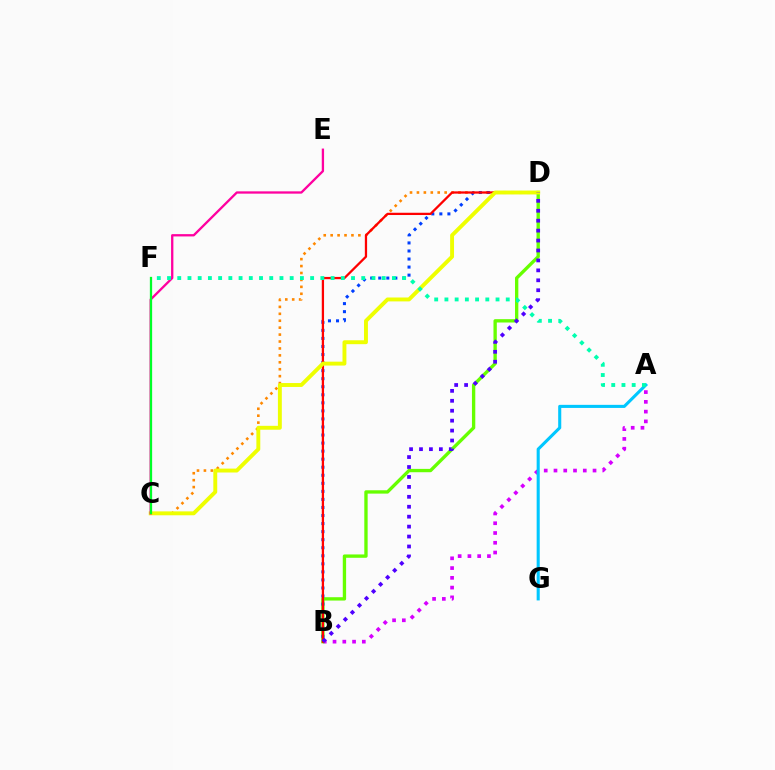{('A', 'B'): [{'color': '#d600ff', 'line_style': 'dotted', 'thickness': 2.65}], ('B', 'D'): [{'color': '#66ff00', 'line_style': 'solid', 'thickness': 2.4}, {'color': '#003fff', 'line_style': 'dotted', 'thickness': 2.19}, {'color': '#ff0000', 'line_style': 'solid', 'thickness': 1.63}, {'color': '#4f00ff', 'line_style': 'dotted', 'thickness': 2.7}], ('C', 'D'): [{'color': '#ff8800', 'line_style': 'dotted', 'thickness': 1.88}, {'color': '#eeff00', 'line_style': 'solid', 'thickness': 2.81}], ('A', 'G'): [{'color': '#00c7ff', 'line_style': 'solid', 'thickness': 2.22}], ('C', 'E'): [{'color': '#ff00a0', 'line_style': 'solid', 'thickness': 1.66}], ('A', 'F'): [{'color': '#00ffaf', 'line_style': 'dotted', 'thickness': 2.78}], ('C', 'F'): [{'color': '#00ff27', 'line_style': 'solid', 'thickness': 1.64}]}